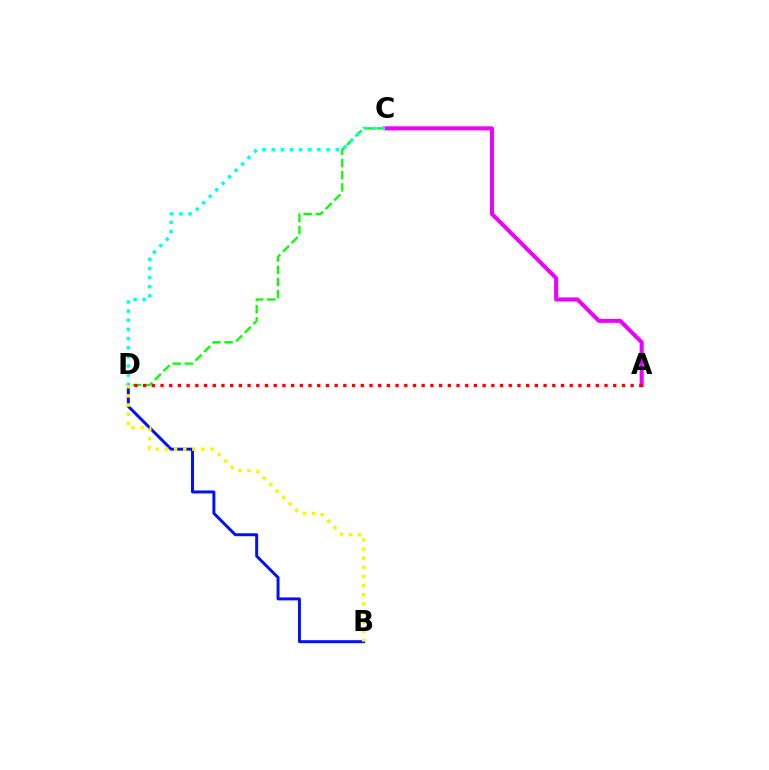{('B', 'D'): [{'color': '#0010ff', 'line_style': 'solid', 'thickness': 2.13}, {'color': '#fcf500', 'line_style': 'dotted', 'thickness': 2.48}], ('A', 'C'): [{'color': '#ee00ff', 'line_style': 'solid', 'thickness': 2.91}], ('C', 'D'): [{'color': '#08ff00', 'line_style': 'dashed', 'thickness': 1.65}, {'color': '#00fff6', 'line_style': 'dotted', 'thickness': 2.49}], ('A', 'D'): [{'color': '#ff0000', 'line_style': 'dotted', 'thickness': 2.37}]}